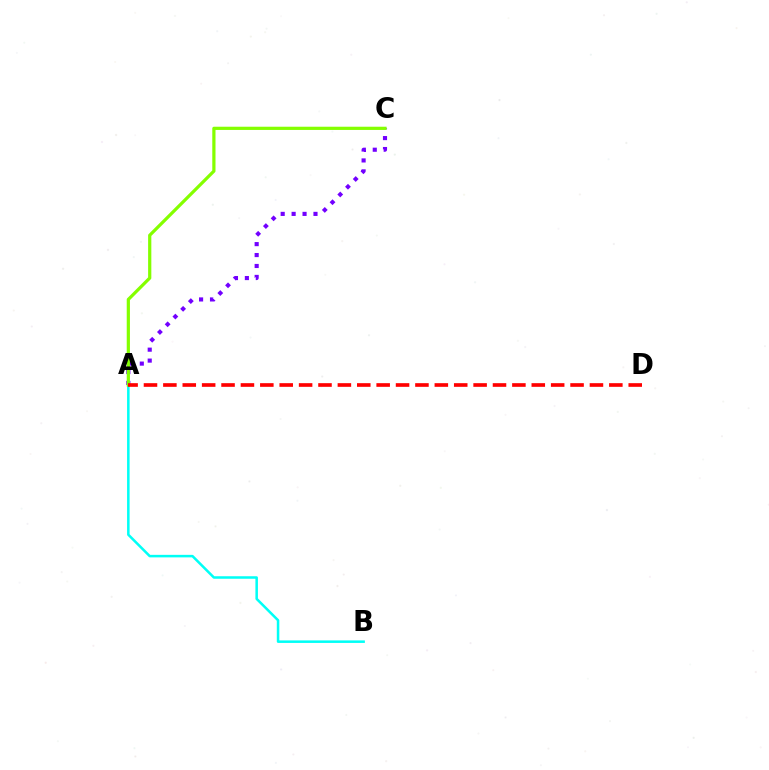{('A', 'C'): [{'color': '#7200ff', 'line_style': 'dotted', 'thickness': 2.97}, {'color': '#84ff00', 'line_style': 'solid', 'thickness': 2.32}], ('A', 'B'): [{'color': '#00fff6', 'line_style': 'solid', 'thickness': 1.82}], ('A', 'D'): [{'color': '#ff0000', 'line_style': 'dashed', 'thickness': 2.63}]}